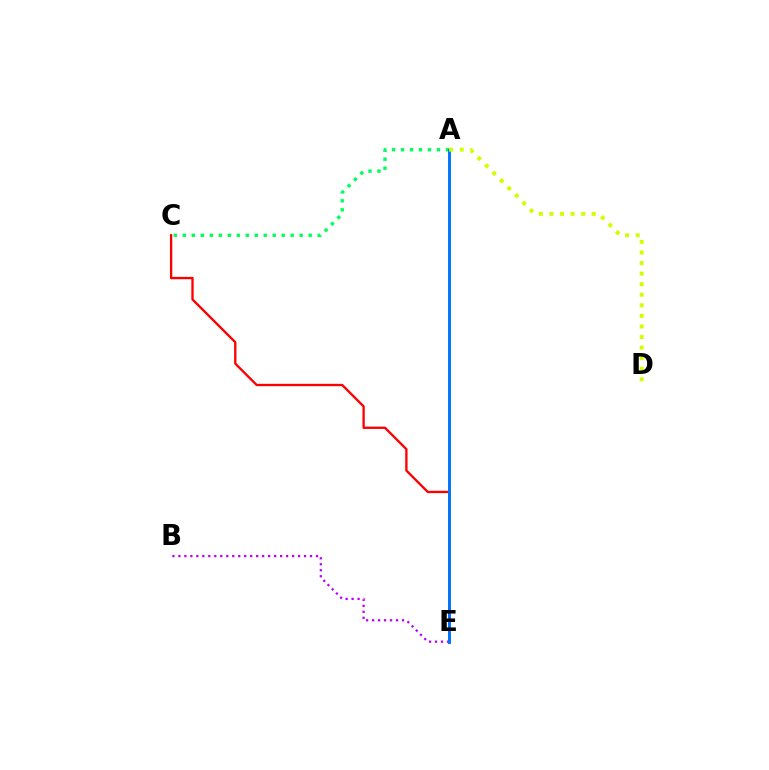{('C', 'E'): [{'color': '#ff0000', 'line_style': 'solid', 'thickness': 1.68}], ('B', 'E'): [{'color': '#b900ff', 'line_style': 'dotted', 'thickness': 1.63}], ('A', 'C'): [{'color': '#00ff5c', 'line_style': 'dotted', 'thickness': 2.44}], ('A', 'E'): [{'color': '#0074ff', 'line_style': 'solid', 'thickness': 2.12}], ('A', 'D'): [{'color': '#d1ff00', 'line_style': 'dotted', 'thickness': 2.87}]}